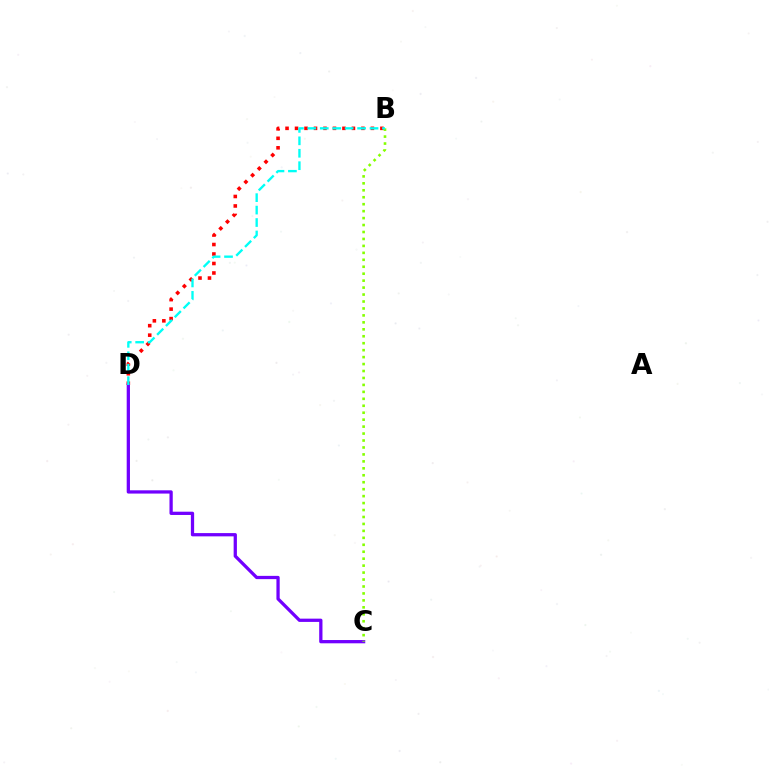{('B', 'D'): [{'color': '#ff0000', 'line_style': 'dotted', 'thickness': 2.58}, {'color': '#00fff6', 'line_style': 'dashed', 'thickness': 1.69}], ('C', 'D'): [{'color': '#7200ff', 'line_style': 'solid', 'thickness': 2.35}], ('B', 'C'): [{'color': '#84ff00', 'line_style': 'dotted', 'thickness': 1.89}]}